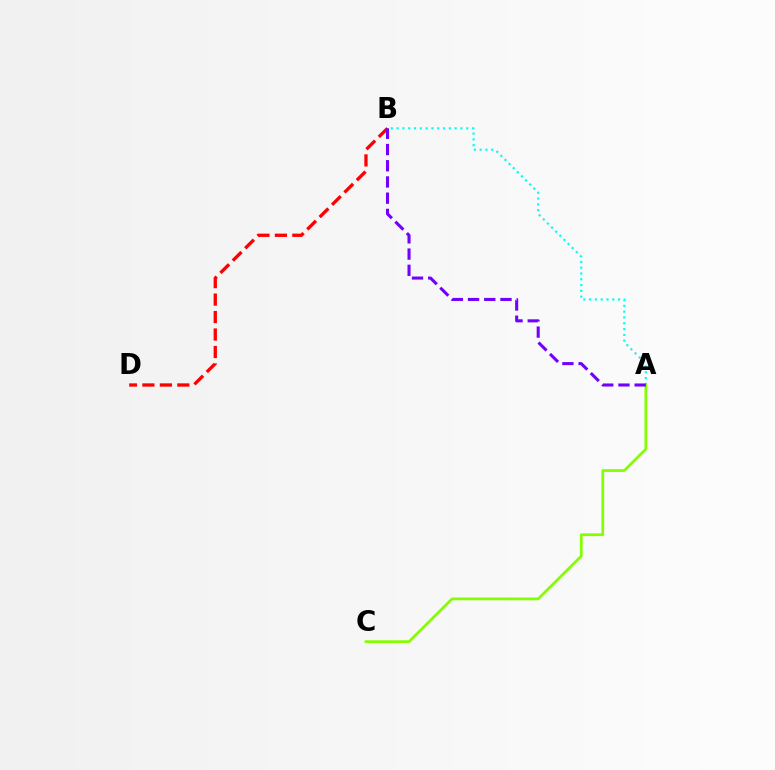{('B', 'D'): [{'color': '#ff0000', 'line_style': 'dashed', 'thickness': 2.37}], ('A', 'B'): [{'color': '#00fff6', 'line_style': 'dotted', 'thickness': 1.58}, {'color': '#7200ff', 'line_style': 'dashed', 'thickness': 2.2}], ('A', 'C'): [{'color': '#84ff00', 'line_style': 'solid', 'thickness': 1.98}]}